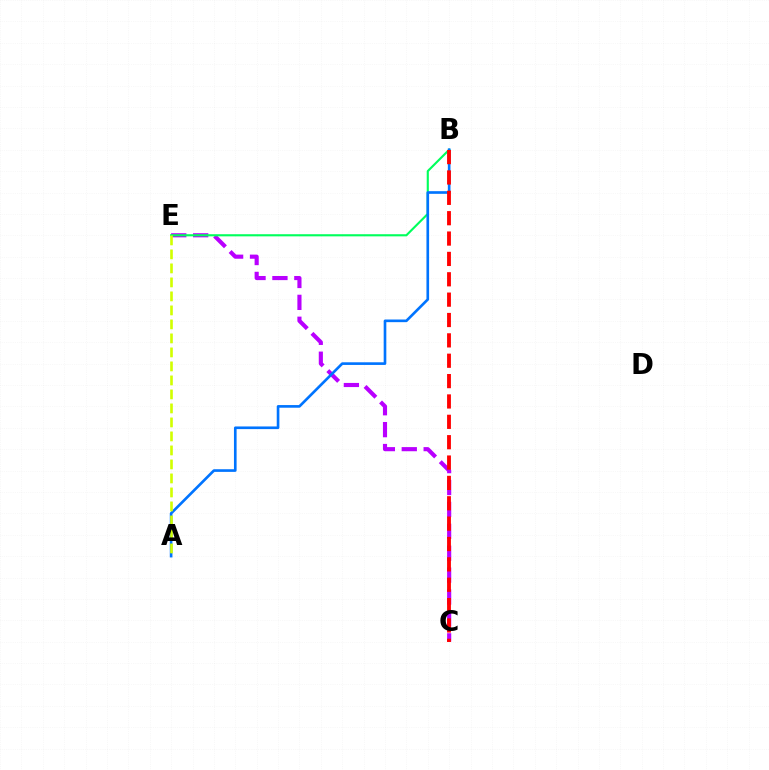{('C', 'E'): [{'color': '#b900ff', 'line_style': 'dashed', 'thickness': 2.98}], ('B', 'E'): [{'color': '#00ff5c', 'line_style': 'solid', 'thickness': 1.53}], ('A', 'B'): [{'color': '#0074ff', 'line_style': 'solid', 'thickness': 1.91}], ('B', 'C'): [{'color': '#ff0000', 'line_style': 'dashed', 'thickness': 2.77}], ('A', 'E'): [{'color': '#d1ff00', 'line_style': 'dashed', 'thickness': 1.9}]}